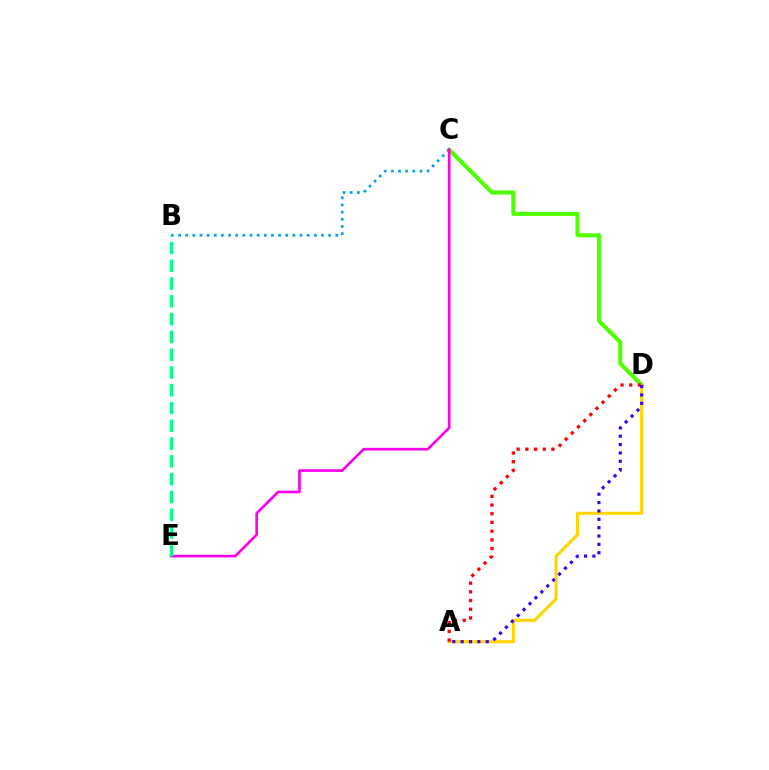{('A', 'D'): [{'color': '#ffd500', 'line_style': 'solid', 'thickness': 2.22}, {'color': '#ff0000', 'line_style': 'dotted', 'thickness': 2.36}, {'color': '#3700ff', 'line_style': 'dotted', 'thickness': 2.27}], ('C', 'D'): [{'color': '#4fff00', 'line_style': 'solid', 'thickness': 2.93}], ('B', 'C'): [{'color': '#009eff', 'line_style': 'dotted', 'thickness': 1.94}], ('C', 'E'): [{'color': '#ff00ed', 'line_style': 'solid', 'thickness': 1.92}], ('B', 'E'): [{'color': '#00ff86', 'line_style': 'dashed', 'thickness': 2.42}]}